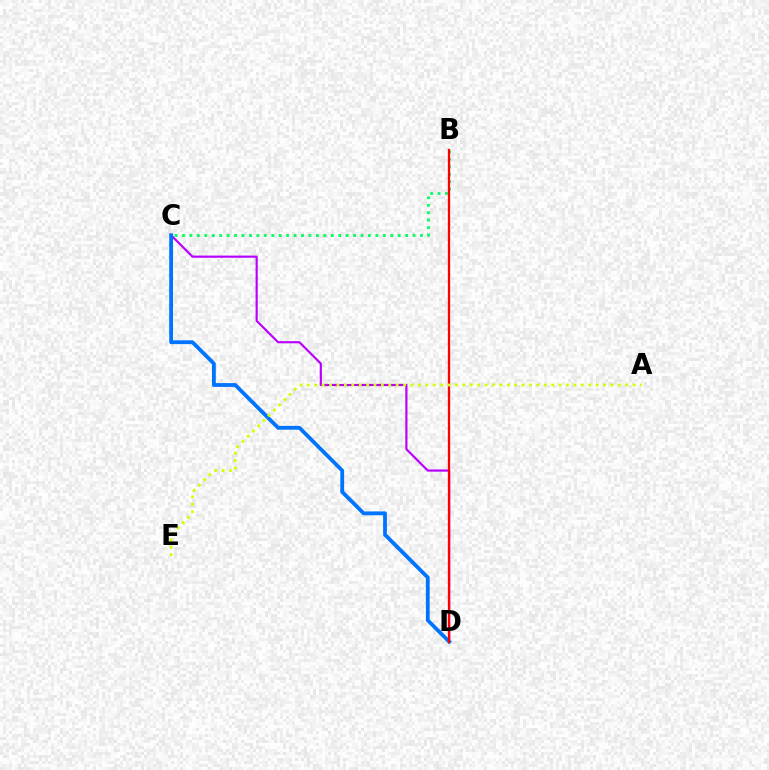{('B', 'C'): [{'color': '#00ff5c', 'line_style': 'dotted', 'thickness': 2.02}], ('C', 'D'): [{'color': '#b900ff', 'line_style': 'solid', 'thickness': 1.56}, {'color': '#0074ff', 'line_style': 'solid', 'thickness': 2.74}], ('B', 'D'): [{'color': '#ff0000', 'line_style': 'solid', 'thickness': 1.65}], ('A', 'E'): [{'color': '#d1ff00', 'line_style': 'dotted', 'thickness': 2.01}]}